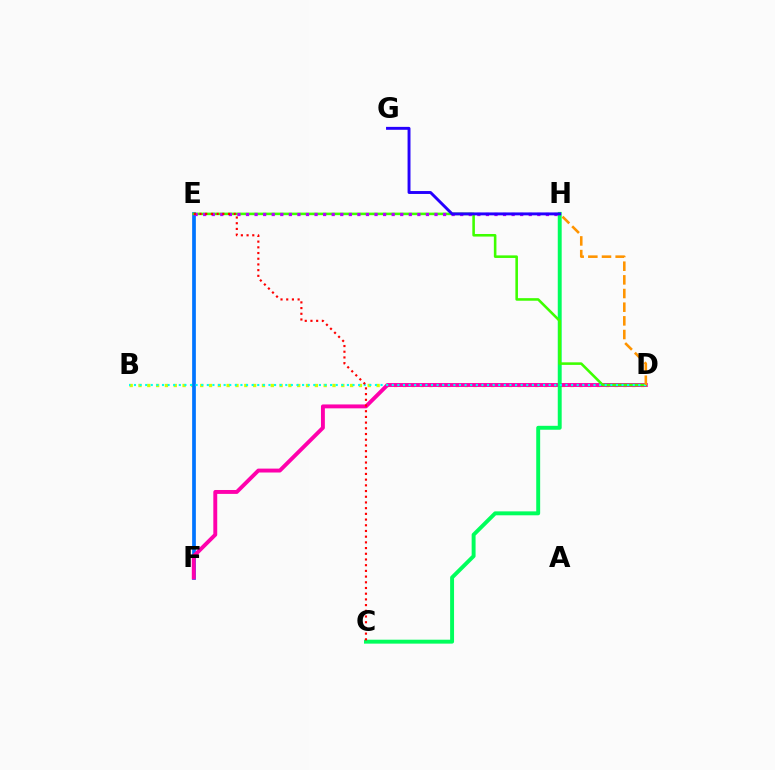{('B', 'D'): [{'color': '#d1ff00', 'line_style': 'dotted', 'thickness': 2.4}, {'color': '#00fff6', 'line_style': 'dotted', 'thickness': 1.52}], ('E', 'F'): [{'color': '#0074ff', 'line_style': 'solid', 'thickness': 2.68}], ('D', 'F'): [{'color': '#ff00ac', 'line_style': 'solid', 'thickness': 2.81}], ('C', 'H'): [{'color': '#00ff5c', 'line_style': 'solid', 'thickness': 2.82}], ('D', 'E'): [{'color': '#3dff00', 'line_style': 'solid', 'thickness': 1.85}], ('E', 'H'): [{'color': '#b900ff', 'line_style': 'dotted', 'thickness': 2.33}], ('C', 'E'): [{'color': '#ff0000', 'line_style': 'dotted', 'thickness': 1.55}], ('G', 'H'): [{'color': '#2500ff', 'line_style': 'solid', 'thickness': 2.1}], ('D', 'H'): [{'color': '#ff9400', 'line_style': 'dashed', 'thickness': 1.86}]}